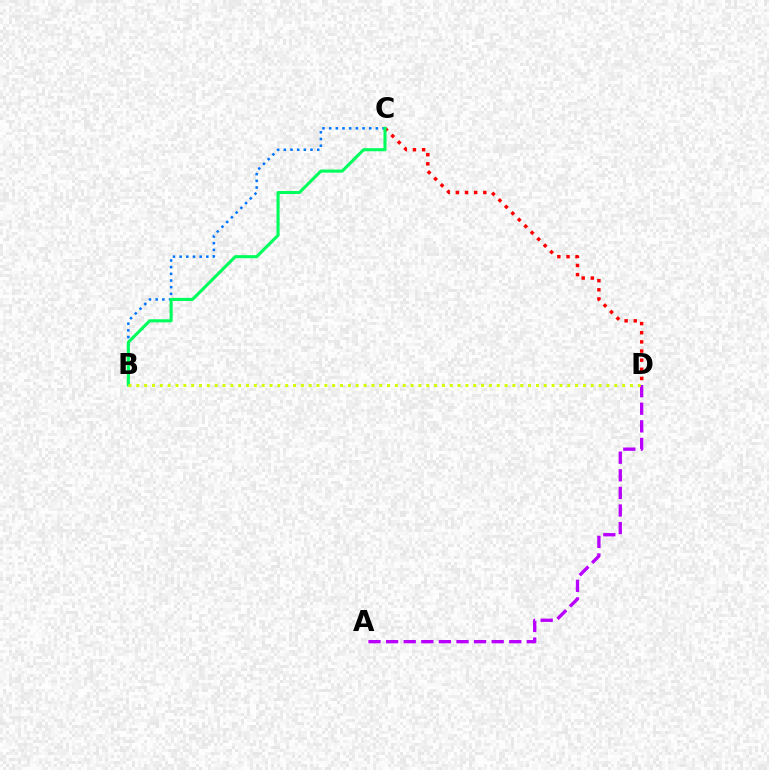{('C', 'D'): [{'color': '#ff0000', 'line_style': 'dotted', 'thickness': 2.49}], ('B', 'C'): [{'color': '#0074ff', 'line_style': 'dotted', 'thickness': 1.81}, {'color': '#00ff5c', 'line_style': 'solid', 'thickness': 2.22}], ('A', 'D'): [{'color': '#b900ff', 'line_style': 'dashed', 'thickness': 2.39}], ('B', 'D'): [{'color': '#d1ff00', 'line_style': 'dotted', 'thickness': 2.13}]}